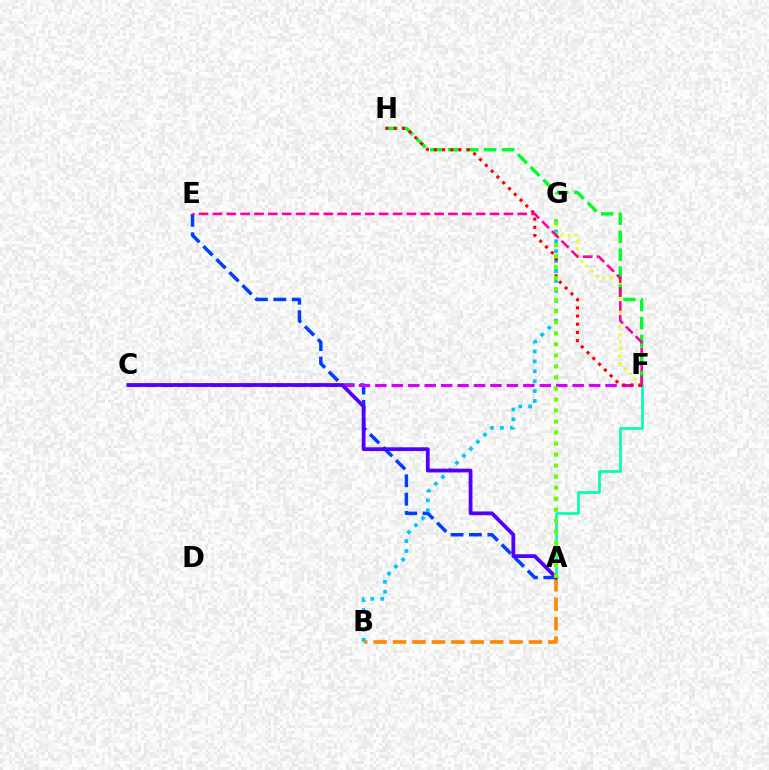{('A', 'B'): [{'color': '#ff8800', 'line_style': 'dashed', 'thickness': 2.64}], ('F', 'G'): [{'color': '#eeff00', 'line_style': 'dotted', 'thickness': 1.97}], ('A', 'E'): [{'color': '#003fff', 'line_style': 'dashed', 'thickness': 2.5}], ('B', 'G'): [{'color': '#00c7ff', 'line_style': 'dotted', 'thickness': 2.7}], ('A', 'F'): [{'color': '#00ffaf', 'line_style': 'solid', 'thickness': 1.95}], ('F', 'H'): [{'color': '#00ff27', 'line_style': 'dashed', 'thickness': 2.44}, {'color': '#ff0000', 'line_style': 'dotted', 'thickness': 2.23}], ('C', 'F'): [{'color': '#d600ff', 'line_style': 'dashed', 'thickness': 2.23}], ('A', 'C'): [{'color': '#4f00ff', 'line_style': 'solid', 'thickness': 2.71}], ('A', 'G'): [{'color': '#66ff00', 'line_style': 'dotted', 'thickness': 3.0}], ('E', 'F'): [{'color': '#ff00a0', 'line_style': 'dashed', 'thickness': 1.88}]}